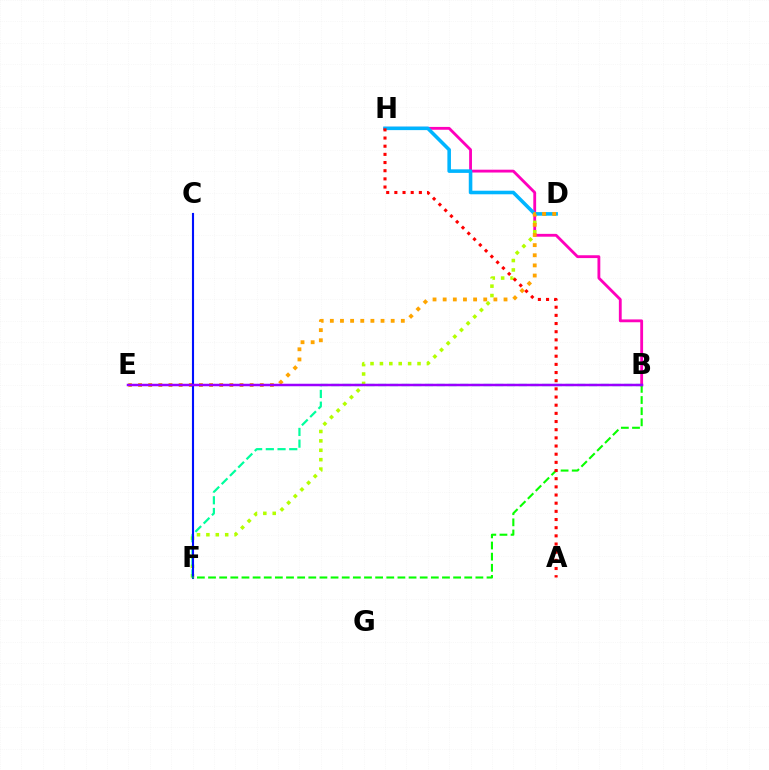{('B', 'H'): [{'color': '#ff00bd', 'line_style': 'solid', 'thickness': 2.04}], ('D', 'F'): [{'color': '#b3ff00', 'line_style': 'dotted', 'thickness': 2.55}], ('D', 'H'): [{'color': '#00b5ff', 'line_style': 'solid', 'thickness': 2.57}], ('B', 'F'): [{'color': '#00ff9d', 'line_style': 'dashed', 'thickness': 1.59}, {'color': '#08ff00', 'line_style': 'dashed', 'thickness': 1.51}], ('D', 'E'): [{'color': '#ffa500', 'line_style': 'dotted', 'thickness': 2.76}], ('C', 'F'): [{'color': '#0010ff', 'line_style': 'solid', 'thickness': 1.52}], ('A', 'H'): [{'color': '#ff0000', 'line_style': 'dotted', 'thickness': 2.22}], ('B', 'E'): [{'color': '#9b00ff', 'line_style': 'solid', 'thickness': 1.8}]}